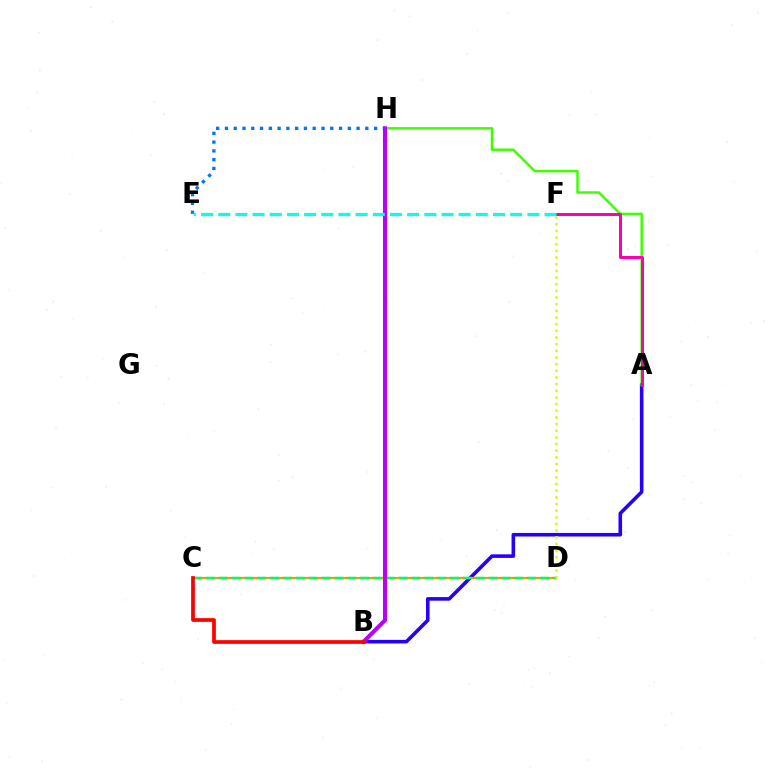{('A', 'B'): [{'color': '#2500ff', 'line_style': 'solid', 'thickness': 2.58}], ('C', 'D'): [{'color': '#ff9400', 'line_style': 'solid', 'thickness': 1.6}, {'color': '#00ff5c', 'line_style': 'dashed', 'thickness': 1.75}], ('E', 'H'): [{'color': '#0074ff', 'line_style': 'dotted', 'thickness': 2.38}], ('A', 'H'): [{'color': '#3dff00', 'line_style': 'solid', 'thickness': 1.76}], ('A', 'F'): [{'color': '#ff00ac', 'line_style': 'solid', 'thickness': 2.16}], ('D', 'F'): [{'color': '#d1ff00', 'line_style': 'dotted', 'thickness': 1.81}], ('B', 'H'): [{'color': '#b900ff', 'line_style': 'solid', 'thickness': 2.92}], ('E', 'F'): [{'color': '#00fff6', 'line_style': 'dashed', 'thickness': 2.33}], ('B', 'C'): [{'color': '#ff0000', 'line_style': 'solid', 'thickness': 2.67}]}